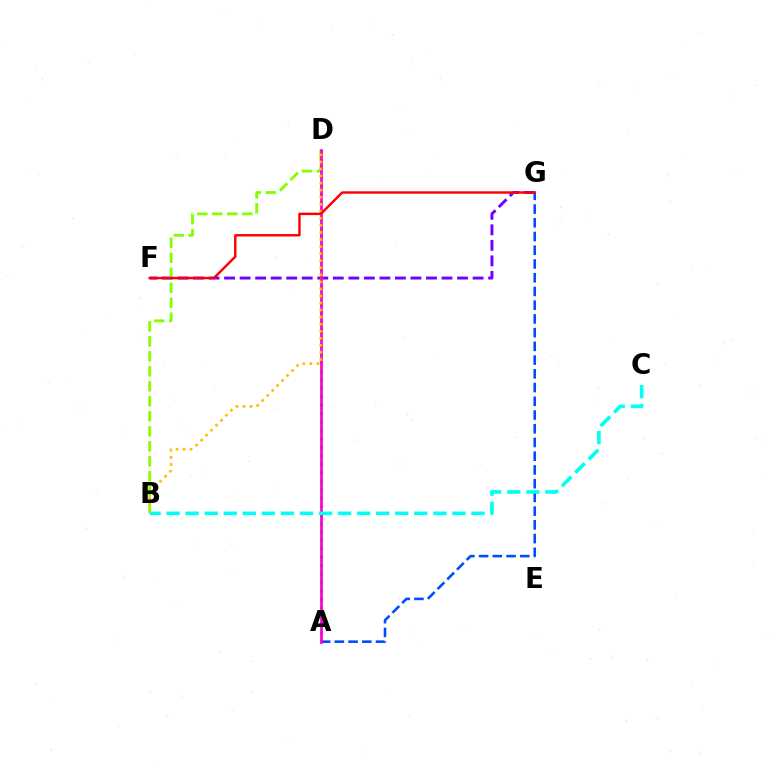{('F', 'G'): [{'color': '#7200ff', 'line_style': 'dashed', 'thickness': 2.11}, {'color': '#ff0000', 'line_style': 'solid', 'thickness': 1.75}], ('B', 'D'): [{'color': '#84ff00', 'line_style': 'dashed', 'thickness': 2.04}, {'color': '#ffbd00', 'line_style': 'dotted', 'thickness': 1.92}], ('A', 'D'): [{'color': '#00ff39', 'line_style': 'dotted', 'thickness': 2.29}, {'color': '#ff00cf', 'line_style': 'solid', 'thickness': 1.95}], ('A', 'G'): [{'color': '#004bff', 'line_style': 'dashed', 'thickness': 1.87}], ('B', 'C'): [{'color': '#00fff6', 'line_style': 'dashed', 'thickness': 2.59}]}